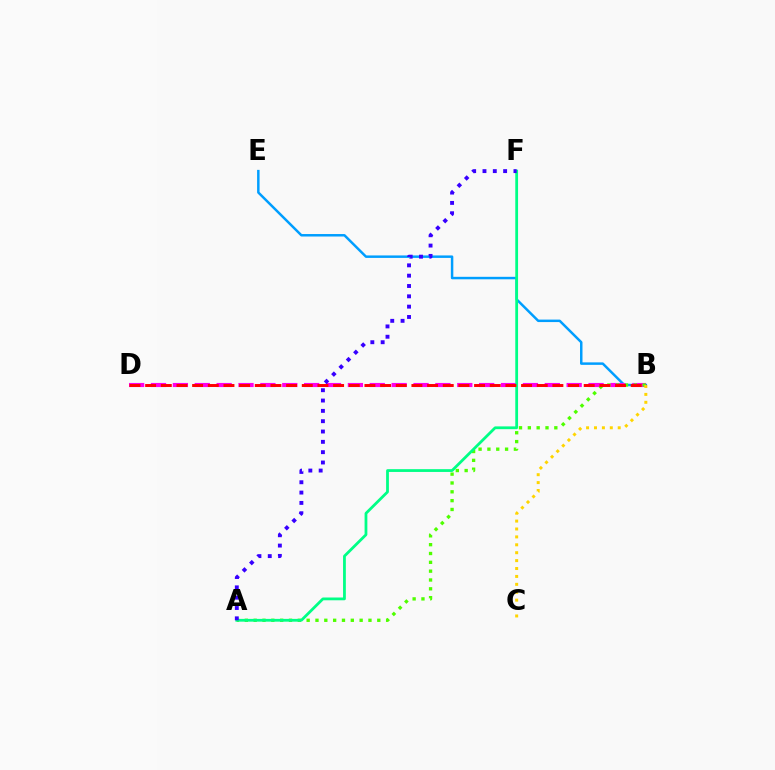{('B', 'E'): [{'color': '#009eff', 'line_style': 'solid', 'thickness': 1.78}], ('B', 'D'): [{'color': '#ff00ed', 'line_style': 'dashed', 'thickness': 2.97}, {'color': '#ff0000', 'line_style': 'dashed', 'thickness': 2.13}], ('A', 'B'): [{'color': '#4fff00', 'line_style': 'dotted', 'thickness': 2.4}], ('B', 'C'): [{'color': '#ffd500', 'line_style': 'dotted', 'thickness': 2.15}], ('A', 'F'): [{'color': '#00ff86', 'line_style': 'solid', 'thickness': 2.0}, {'color': '#3700ff', 'line_style': 'dotted', 'thickness': 2.81}]}